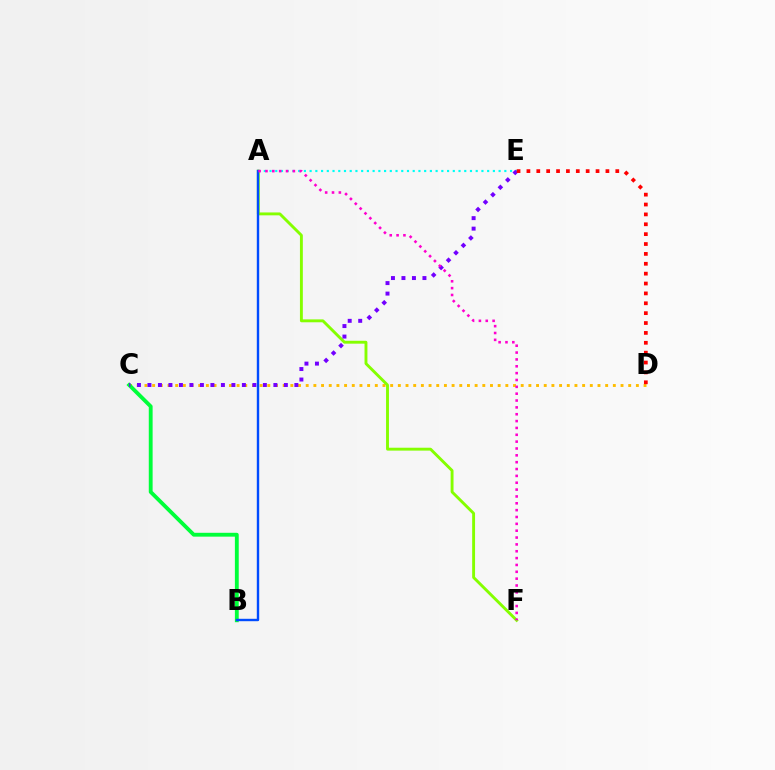{('A', 'E'): [{'color': '#00fff6', 'line_style': 'dotted', 'thickness': 1.56}], ('C', 'D'): [{'color': '#ffbd00', 'line_style': 'dotted', 'thickness': 2.09}], ('B', 'C'): [{'color': '#00ff39', 'line_style': 'solid', 'thickness': 2.77}], ('A', 'F'): [{'color': '#84ff00', 'line_style': 'solid', 'thickness': 2.08}, {'color': '#ff00cf', 'line_style': 'dotted', 'thickness': 1.86}], ('C', 'E'): [{'color': '#7200ff', 'line_style': 'dotted', 'thickness': 2.85}], ('A', 'B'): [{'color': '#004bff', 'line_style': 'solid', 'thickness': 1.73}], ('D', 'E'): [{'color': '#ff0000', 'line_style': 'dotted', 'thickness': 2.68}]}